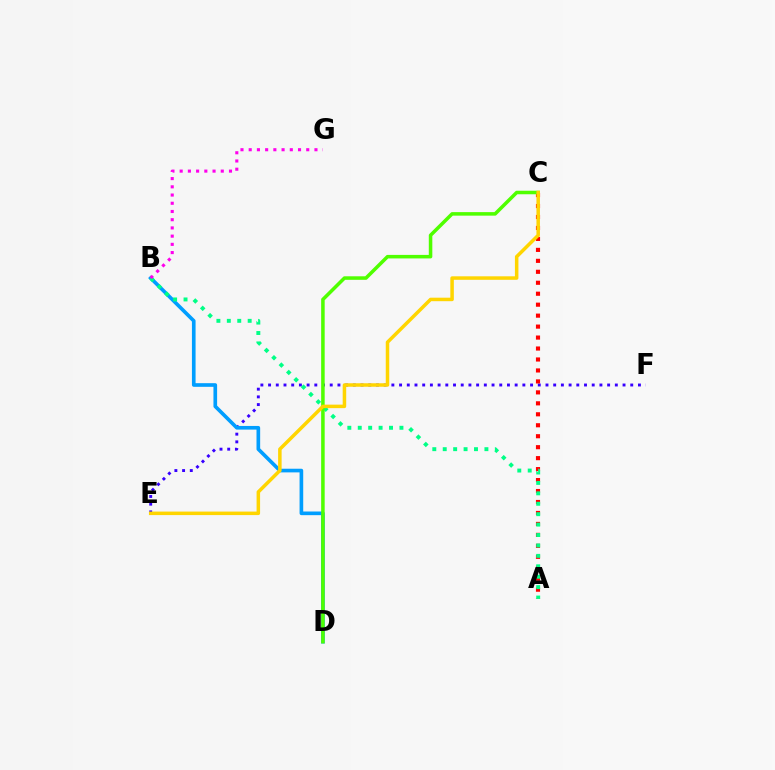{('E', 'F'): [{'color': '#3700ff', 'line_style': 'dotted', 'thickness': 2.09}], ('A', 'C'): [{'color': '#ff0000', 'line_style': 'dotted', 'thickness': 2.98}], ('B', 'D'): [{'color': '#009eff', 'line_style': 'solid', 'thickness': 2.63}], ('A', 'B'): [{'color': '#00ff86', 'line_style': 'dotted', 'thickness': 2.83}], ('C', 'D'): [{'color': '#4fff00', 'line_style': 'solid', 'thickness': 2.54}], ('B', 'G'): [{'color': '#ff00ed', 'line_style': 'dotted', 'thickness': 2.23}], ('C', 'E'): [{'color': '#ffd500', 'line_style': 'solid', 'thickness': 2.52}]}